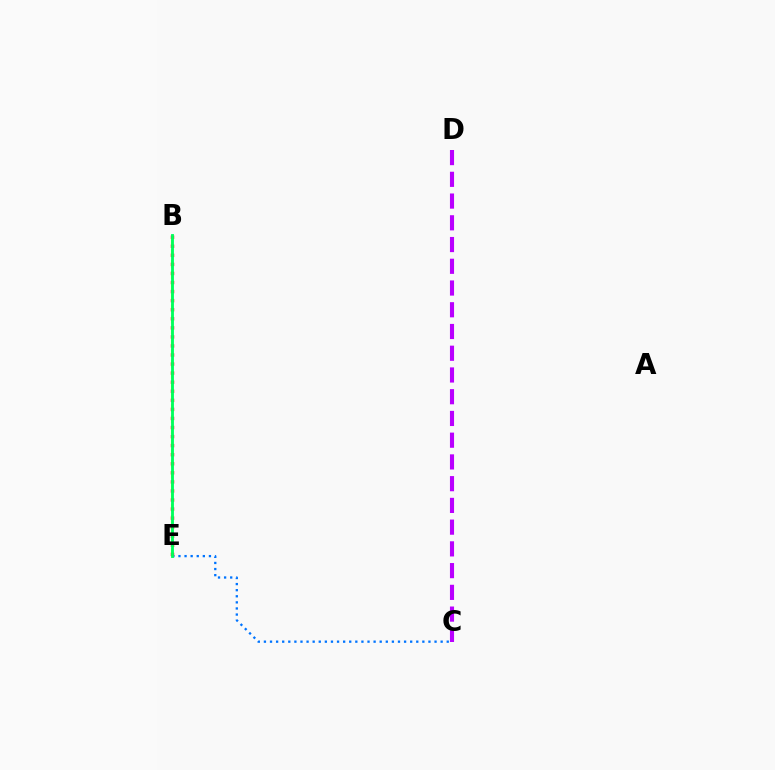{('C', 'E'): [{'color': '#0074ff', 'line_style': 'dotted', 'thickness': 1.66}], ('C', 'D'): [{'color': '#b900ff', 'line_style': 'dashed', 'thickness': 2.95}], ('B', 'E'): [{'color': '#d1ff00', 'line_style': 'dashed', 'thickness': 1.51}, {'color': '#ff0000', 'line_style': 'dotted', 'thickness': 2.46}, {'color': '#00ff5c', 'line_style': 'solid', 'thickness': 2.05}]}